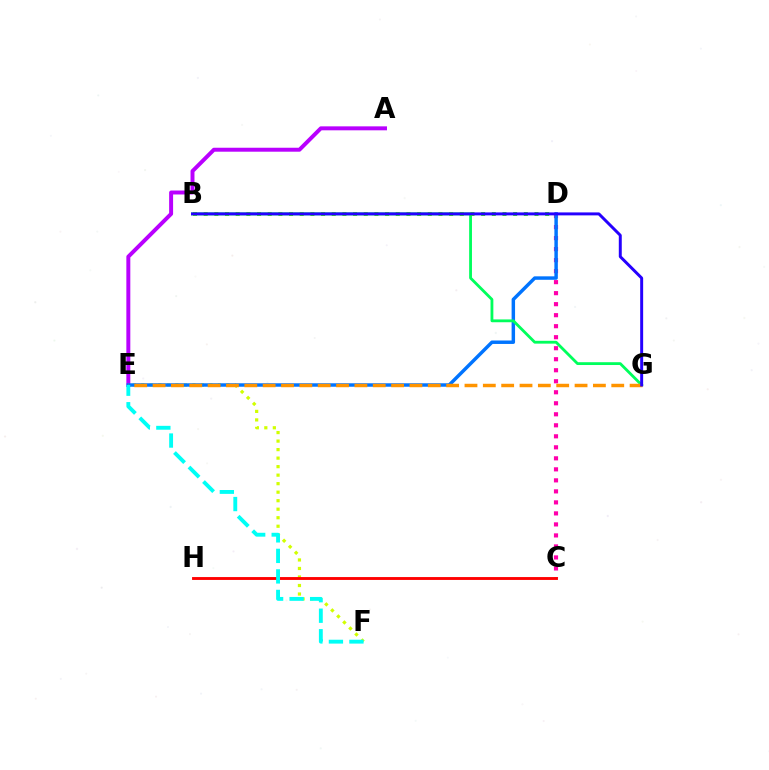{('C', 'D'): [{'color': '#ff00ac', 'line_style': 'dotted', 'thickness': 2.99}], ('E', 'F'): [{'color': '#d1ff00', 'line_style': 'dotted', 'thickness': 2.31}, {'color': '#00fff6', 'line_style': 'dashed', 'thickness': 2.79}], ('A', 'E'): [{'color': '#b900ff', 'line_style': 'solid', 'thickness': 2.85}], ('D', 'E'): [{'color': '#0074ff', 'line_style': 'solid', 'thickness': 2.49}], ('B', 'G'): [{'color': '#00ff5c', 'line_style': 'solid', 'thickness': 2.03}, {'color': '#2500ff', 'line_style': 'solid', 'thickness': 2.13}], ('C', 'H'): [{'color': '#ff0000', 'line_style': 'solid', 'thickness': 2.07}], ('E', 'G'): [{'color': '#ff9400', 'line_style': 'dashed', 'thickness': 2.49}], ('B', 'D'): [{'color': '#3dff00', 'line_style': 'dotted', 'thickness': 2.9}]}